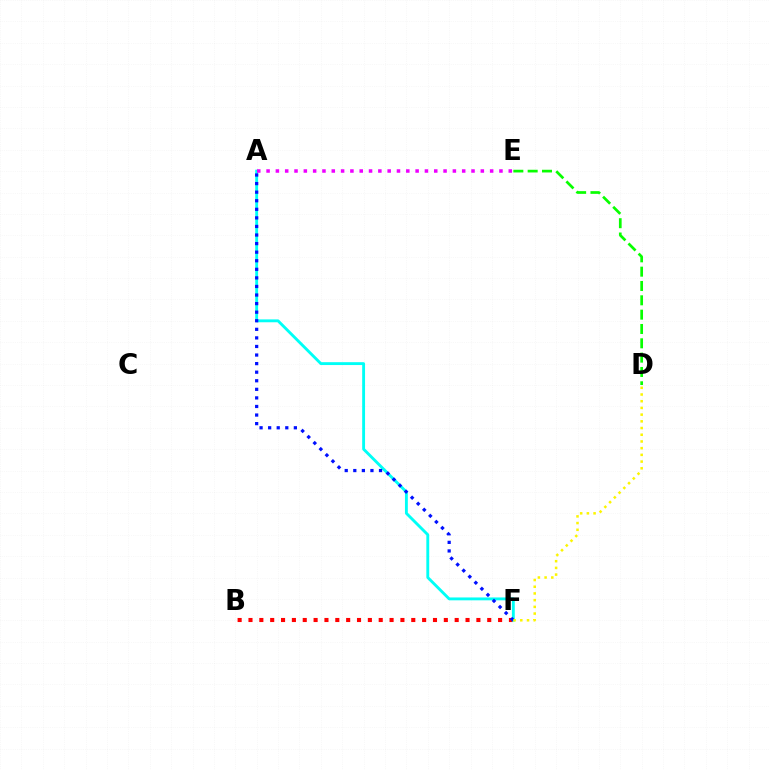{('B', 'F'): [{'color': '#ff0000', 'line_style': 'dotted', 'thickness': 2.95}], ('A', 'F'): [{'color': '#00fff6', 'line_style': 'solid', 'thickness': 2.07}, {'color': '#0010ff', 'line_style': 'dotted', 'thickness': 2.33}], ('D', 'E'): [{'color': '#08ff00', 'line_style': 'dashed', 'thickness': 1.95}], ('A', 'E'): [{'color': '#ee00ff', 'line_style': 'dotted', 'thickness': 2.53}], ('D', 'F'): [{'color': '#fcf500', 'line_style': 'dotted', 'thickness': 1.82}]}